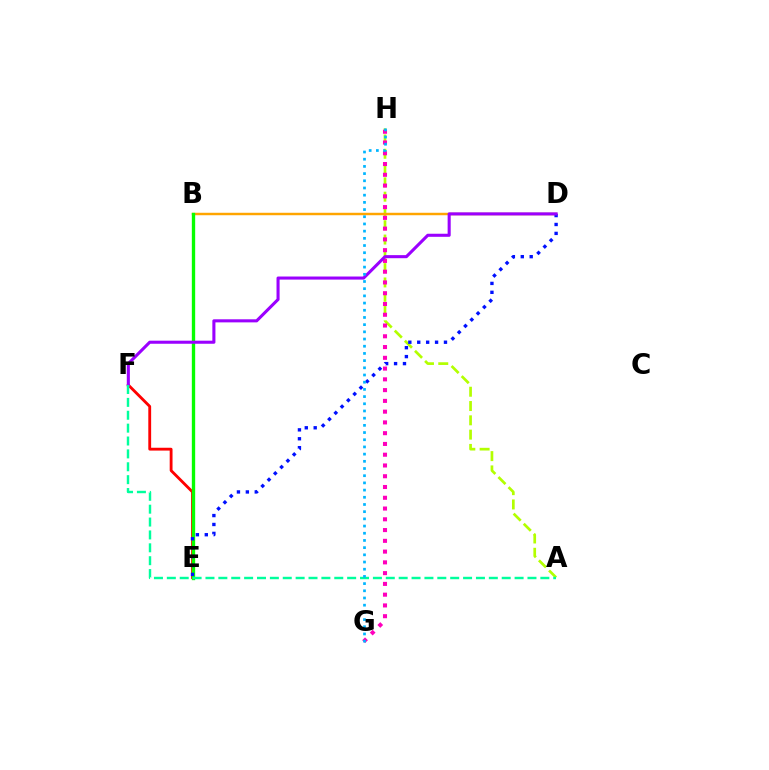{('A', 'H'): [{'color': '#b3ff00', 'line_style': 'dashed', 'thickness': 1.94}], ('B', 'D'): [{'color': '#ffa500', 'line_style': 'solid', 'thickness': 1.77}], ('E', 'F'): [{'color': '#ff0000', 'line_style': 'solid', 'thickness': 2.04}], ('B', 'E'): [{'color': '#08ff00', 'line_style': 'solid', 'thickness': 2.41}], ('G', 'H'): [{'color': '#ff00bd', 'line_style': 'dotted', 'thickness': 2.93}, {'color': '#00b5ff', 'line_style': 'dotted', 'thickness': 1.95}], ('D', 'E'): [{'color': '#0010ff', 'line_style': 'dotted', 'thickness': 2.42}], ('D', 'F'): [{'color': '#9b00ff', 'line_style': 'solid', 'thickness': 2.21}], ('A', 'F'): [{'color': '#00ff9d', 'line_style': 'dashed', 'thickness': 1.75}]}